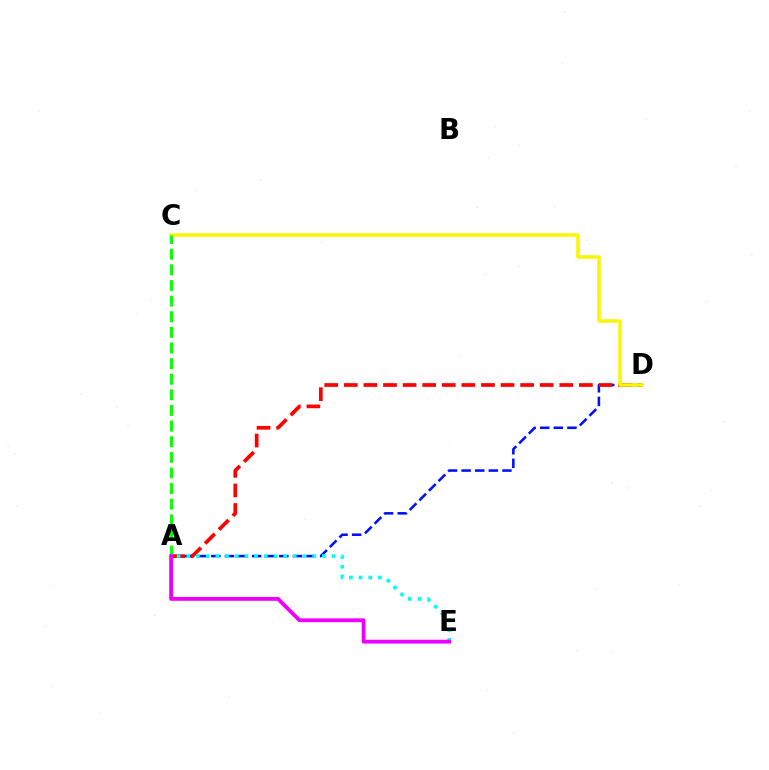{('A', 'D'): [{'color': '#0010ff', 'line_style': 'dashed', 'thickness': 1.85}, {'color': '#ff0000', 'line_style': 'dashed', 'thickness': 2.66}], ('C', 'D'): [{'color': '#fcf500', 'line_style': 'solid', 'thickness': 2.54}], ('A', 'E'): [{'color': '#00fff6', 'line_style': 'dotted', 'thickness': 2.63}, {'color': '#ee00ff', 'line_style': 'solid', 'thickness': 2.76}], ('A', 'C'): [{'color': '#08ff00', 'line_style': 'dashed', 'thickness': 2.12}]}